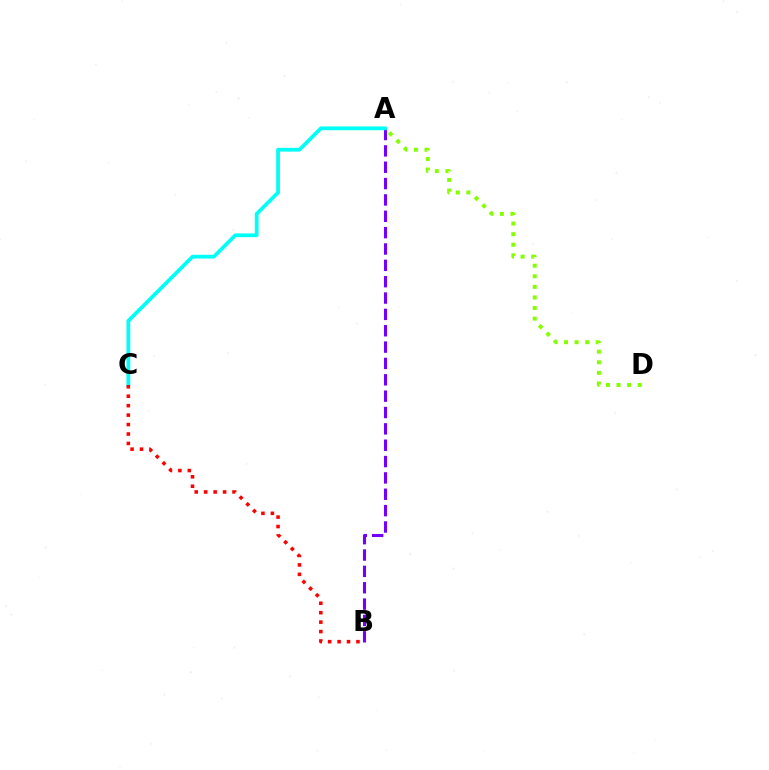{('A', 'B'): [{'color': '#7200ff', 'line_style': 'dashed', 'thickness': 2.22}], ('A', 'C'): [{'color': '#00fff6', 'line_style': 'solid', 'thickness': 2.7}], ('A', 'D'): [{'color': '#84ff00', 'line_style': 'dotted', 'thickness': 2.88}], ('B', 'C'): [{'color': '#ff0000', 'line_style': 'dotted', 'thickness': 2.57}]}